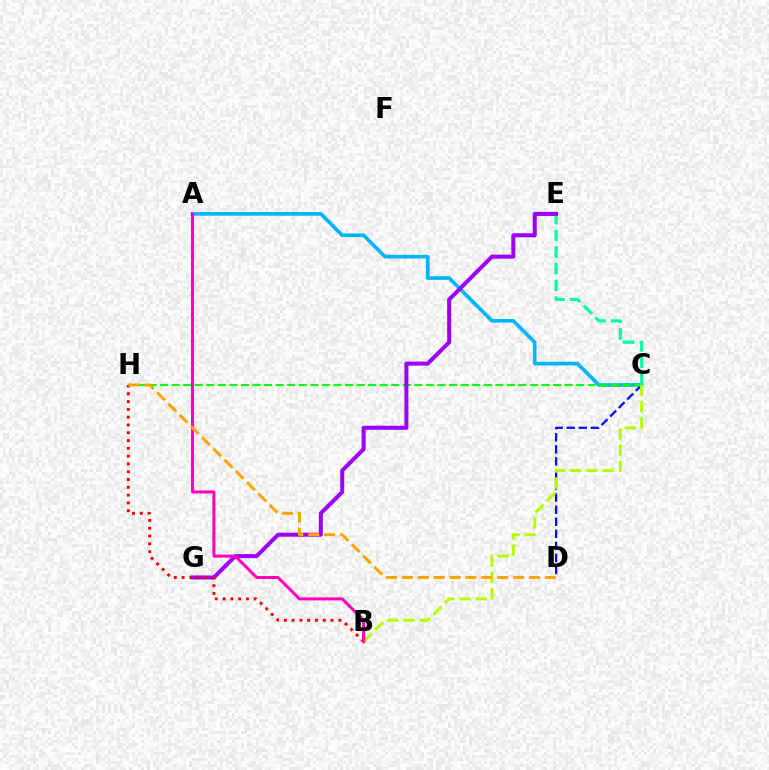{('C', 'D'): [{'color': '#0010ff', 'line_style': 'dashed', 'thickness': 1.64}], ('A', 'C'): [{'color': '#00b5ff', 'line_style': 'solid', 'thickness': 2.63}], ('C', 'H'): [{'color': '#08ff00', 'line_style': 'dashed', 'thickness': 1.57}], ('C', 'E'): [{'color': '#00ff9d', 'line_style': 'dashed', 'thickness': 2.27}], ('B', 'C'): [{'color': '#b3ff00', 'line_style': 'dashed', 'thickness': 2.2}], ('E', 'G'): [{'color': '#9b00ff', 'line_style': 'solid', 'thickness': 2.9}], ('B', 'H'): [{'color': '#ff0000', 'line_style': 'dotted', 'thickness': 2.12}], ('A', 'B'): [{'color': '#ff00bd', 'line_style': 'solid', 'thickness': 2.17}], ('D', 'H'): [{'color': '#ffa500', 'line_style': 'dashed', 'thickness': 2.16}]}